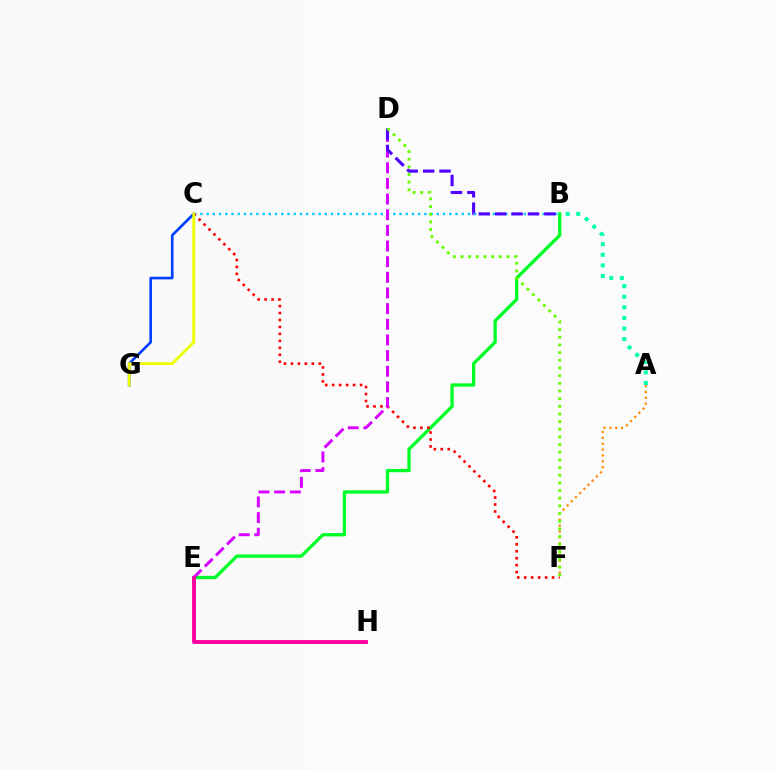{('C', 'G'): [{'color': '#003fff', 'line_style': 'solid', 'thickness': 1.91}, {'color': '#eeff00', 'line_style': 'solid', 'thickness': 2.03}], ('B', 'E'): [{'color': '#00ff27', 'line_style': 'solid', 'thickness': 2.38}], ('B', 'C'): [{'color': '#00c7ff', 'line_style': 'dotted', 'thickness': 1.69}], ('A', 'F'): [{'color': '#ff8800', 'line_style': 'dotted', 'thickness': 1.6}], ('A', 'B'): [{'color': '#00ffaf', 'line_style': 'dotted', 'thickness': 2.87}], ('C', 'F'): [{'color': '#ff0000', 'line_style': 'dotted', 'thickness': 1.89}], ('D', 'E'): [{'color': '#d600ff', 'line_style': 'dashed', 'thickness': 2.13}], ('B', 'D'): [{'color': '#4f00ff', 'line_style': 'dashed', 'thickness': 2.23}], ('E', 'H'): [{'color': '#ff00a0', 'line_style': 'solid', 'thickness': 2.78}], ('D', 'F'): [{'color': '#66ff00', 'line_style': 'dotted', 'thickness': 2.08}]}